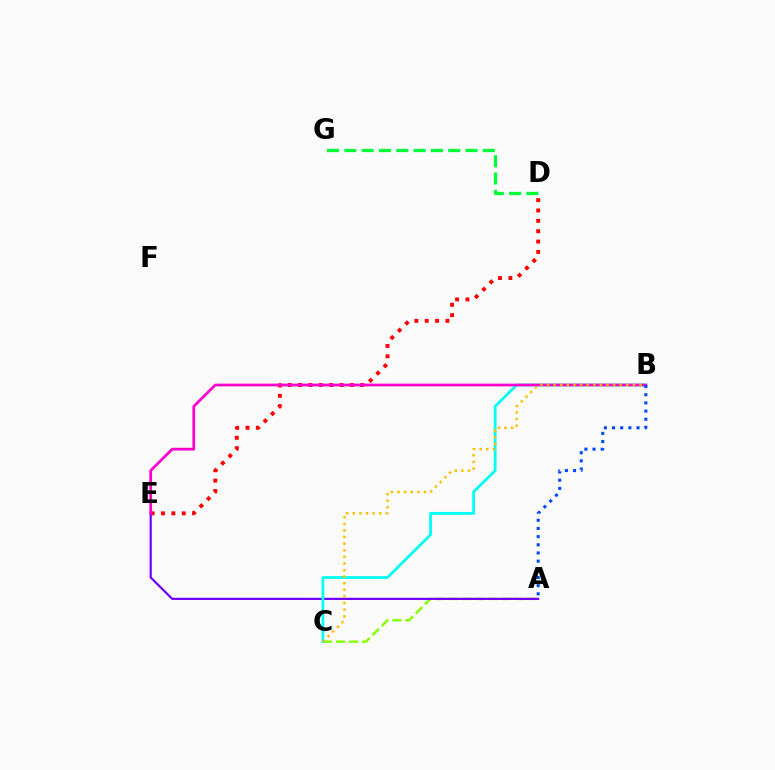{('A', 'C'): [{'color': '#84ff00', 'line_style': 'dashed', 'thickness': 1.77}], ('D', 'E'): [{'color': '#ff0000', 'line_style': 'dotted', 'thickness': 2.81}], ('A', 'E'): [{'color': '#7200ff', 'line_style': 'solid', 'thickness': 1.59}], ('D', 'G'): [{'color': '#00ff39', 'line_style': 'dashed', 'thickness': 2.35}], ('B', 'C'): [{'color': '#00fff6', 'line_style': 'solid', 'thickness': 2.01}, {'color': '#ffbd00', 'line_style': 'dotted', 'thickness': 1.8}], ('B', 'E'): [{'color': '#ff00cf', 'line_style': 'solid', 'thickness': 1.96}], ('A', 'B'): [{'color': '#004bff', 'line_style': 'dotted', 'thickness': 2.22}]}